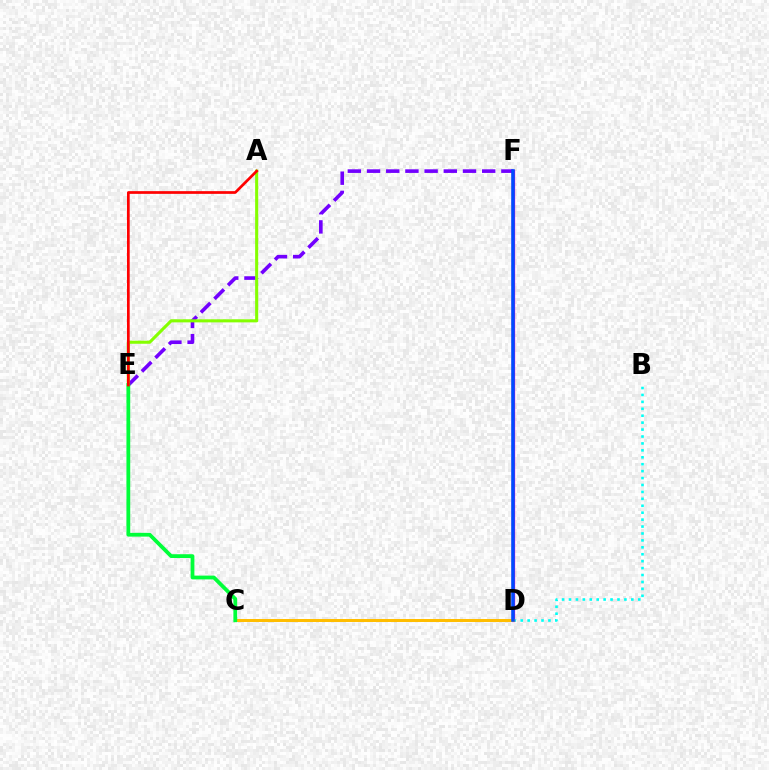{('B', 'D'): [{'color': '#00fff6', 'line_style': 'dotted', 'thickness': 1.88}], ('D', 'F'): [{'color': '#ff00cf', 'line_style': 'solid', 'thickness': 2.36}, {'color': '#004bff', 'line_style': 'solid', 'thickness': 2.55}], ('C', 'D'): [{'color': '#ffbd00', 'line_style': 'solid', 'thickness': 2.16}], ('E', 'F'): [{'color': '#7200ff', 'line_style': 'dashed', 'thickness': 2.61}], ('A', 'E'): [{'color': '#84ff00', 'line_style': 'solid', 'thickness': 2.22}, {'color': '#ff0000', 'line_style': 'solid', 'thickness': 1.95}], ('C', 'E'): [{'color': '#00ff39', 'line_style': 'solid', 'thickness': 2.72}]}